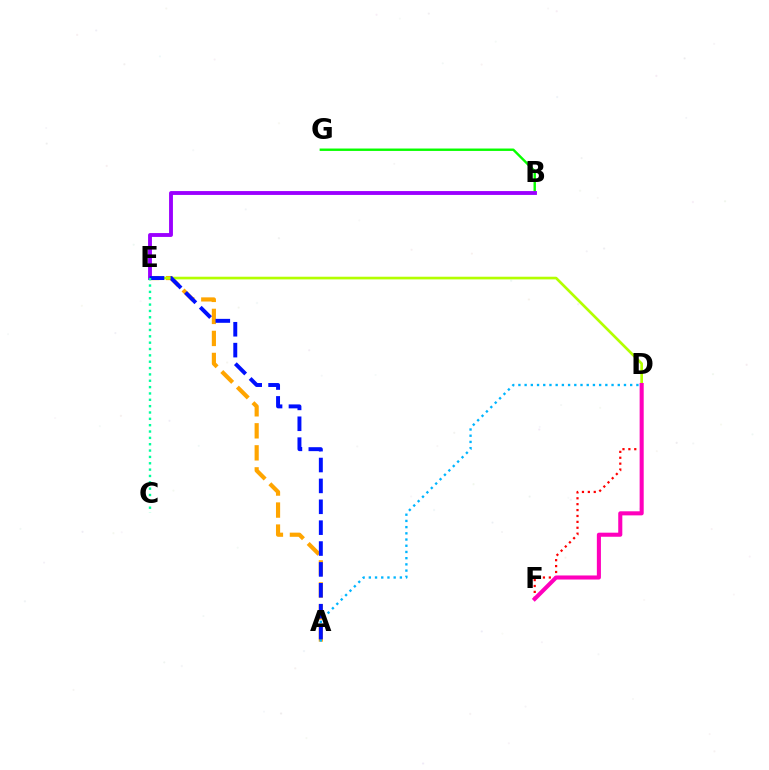{('B', 'G'): [{'color': '#08ff00', 'line_style': 'solid', 'thickness': 1.73}], ('A', 'E'): [{'color': '#ffa500', 'line_style': 'dashed', 'thickness': 2.99}, {'color': '#0010ff', 'line_style': 'dashed', 'thickness': 2.84}], ('D', 'E'): [{'color': '#b3ff00', 'line_style': 'solid', 'thickness': 1.92}], ('B', 'E'): [{'color': '#9b00ff', 'line_style': 'solid', 'thickness': 2.78}], ('D', 'F'): [{'color': '#ff0000', 'line_style': 'dotted', 'thickness': 1.6}, {'color': '#ff00bd', 'line_style': 'solid', 'thickness': 2.93}], ('A', 'D'): [{'color': '#00b5ff', 'line_style': 'dotted', 'thickness': 1.69}], ('C', 'E'): [{'color': '#00ff9d', 'line_style': 'dotted', 'thickness': 1.72}]}